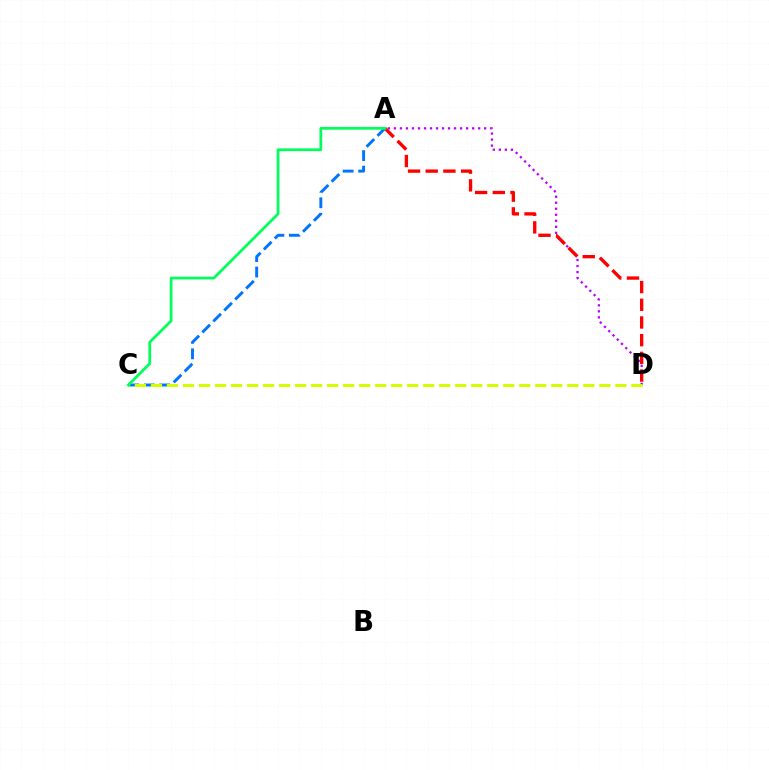{('A', 'D'): [{'color': '#b900ff', 'line_style': 'dotted', 'thickness': 1.63}, {'color': '#ff0000', 'line_style': 'dashed', 'thickness': 2.4}], ('A', 'C'): [{'color': '#0074ff', 'line_style': 'dashed', 'thickness': 2.1}, {'color': '#00ff5c', 'line_style': 'solid', 'thickness': 1.99}], ('C', 'D'): [{'color': '#d1ff00', 'line_style': 'dashed', 'thickness': 2.18}]}